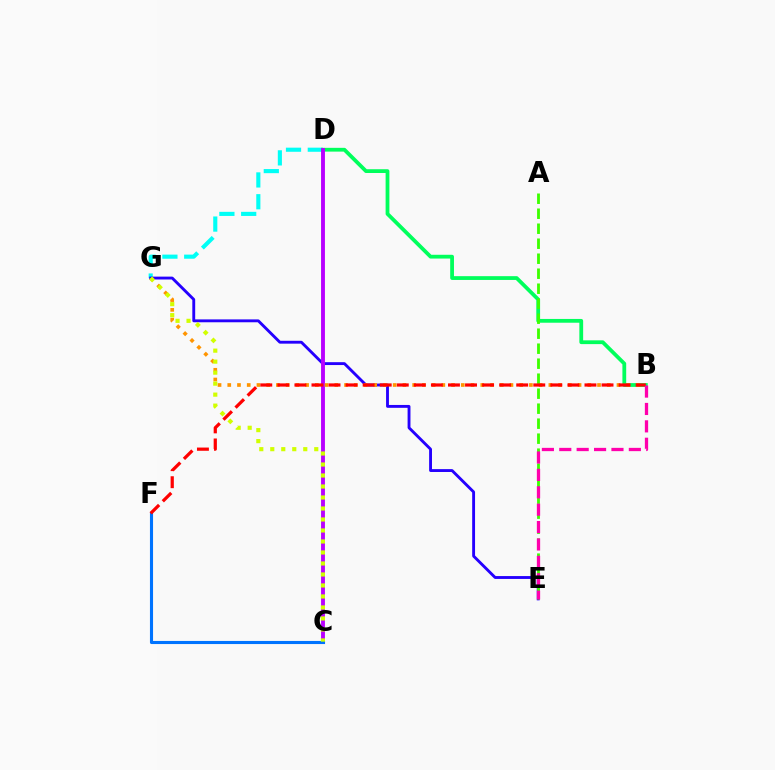{('D', 'G'): [{'color': '#00fff6', 'line_style': 'dashed', 'thickness': 2.96}], ('B', 'D'): [{'color': '#00ff5c', 'line_style': 'solid', 'thickness': 2.72}], ('E', 'G'): [{'color': '#2500ff', 'line_style': 'solid', 'thickness': 2.06}], ('C', 'D'): [{'color': '#b900ff', 'line_style': 'solid', 'thickness': 2.79}], ('B', 'G'): [{'color': '#ff9400', 'line_style': 'dotted', 'thickness': 2.64}], ('C', 'F'): [{'color': '#0074ff', 'line_style': 'solid', 'thickness': 2.23}], ('A', 'E'): [{'color': '#3dff00', 'line_style': 'dashed', 'thickness': 2.04}], ('C', 'G'): [{'color': '#d1ff00', 'line_style': 'dotted', 'thickness': 2.99}], ('B', 'F'): [{'color': '#ff0000', 'line_style': 'dashed', 'thickness': 2.32}], ('B', 'E'): [{'color': '#ff00ac', 'line_style': 'dashed', 'thickness': 2.36}]}